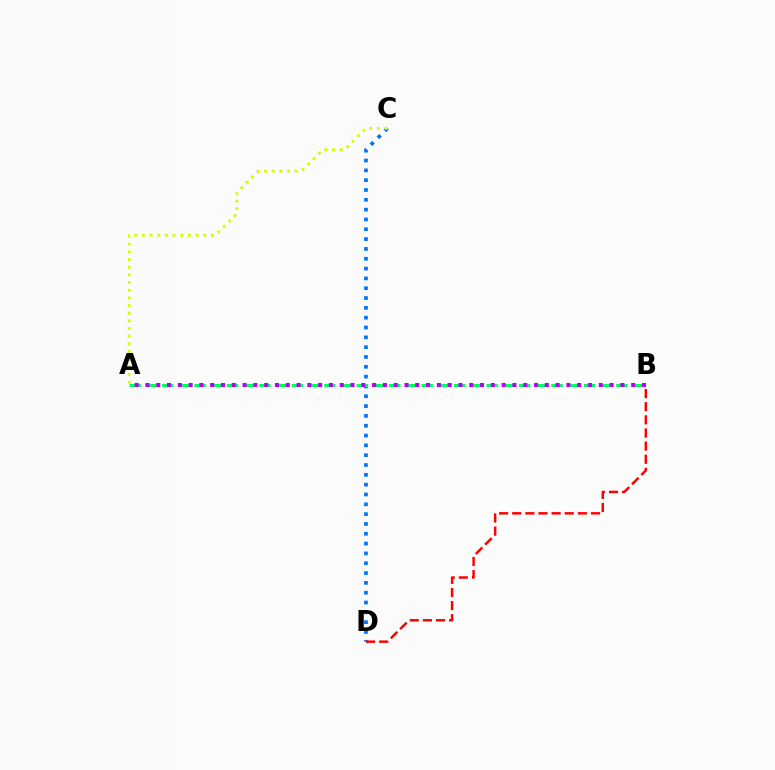{('C', 'D'): [{'color': '#0074ff', 'line_style': 'dotted', 'thickness': 2.67}], ('B', 'D'): [{'color': '#ff0000', 'line_style': 'dashed', 'thickness': 1.78}], ('A', 'B'): [{'color': '#00ff5c', 'line_style': 'dashed', 'thickness': 2.2}, {'color': '#b900ff', 'line_style': 'dotted', 'thickness': 2.93}], ('A', 'C'): [{'color': '#d1ff00', 'line_style': 'dotted', 'thickness': 2.09}]}